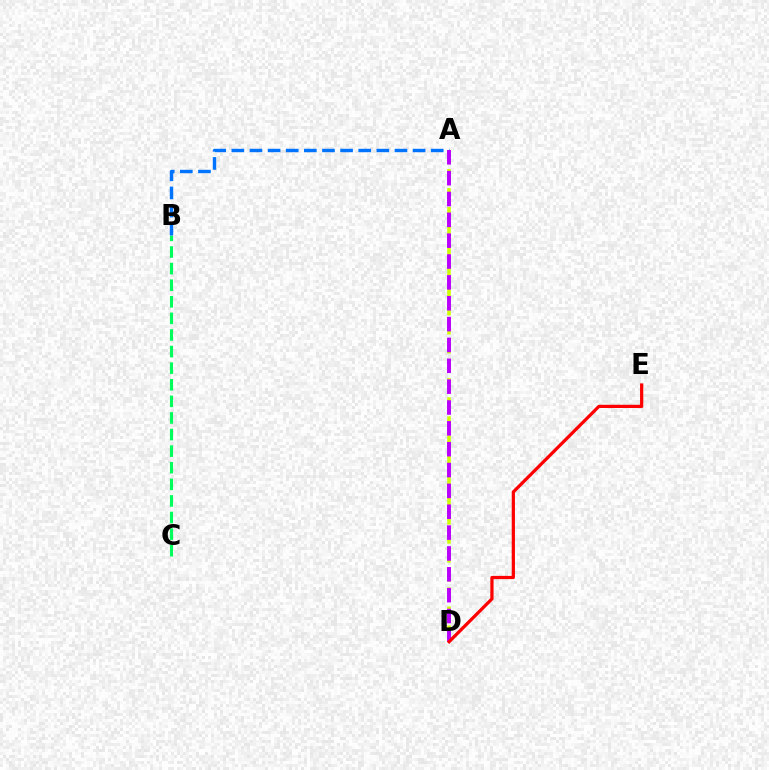{('A', 'D'): [{'color': '#d1ff00', 'line_style': 'dashed', 'thickness': 2.58}, {'color': '#b900ff', 'line_style': 'dashed', 'thickness': 2.83}], ('B', 'C'): [{'color': '#00ff5c', 'line_style': 'dashed', 'thickness': 2.25}], ('A', 'B'): [{'color': '#0074ff', 'line_style': 'dashed', 'thickness': 2.46}], ('D', 'E'): [{'color': '#ff0000', 'line_style': 'solid', 'thickness': 2.32}]}